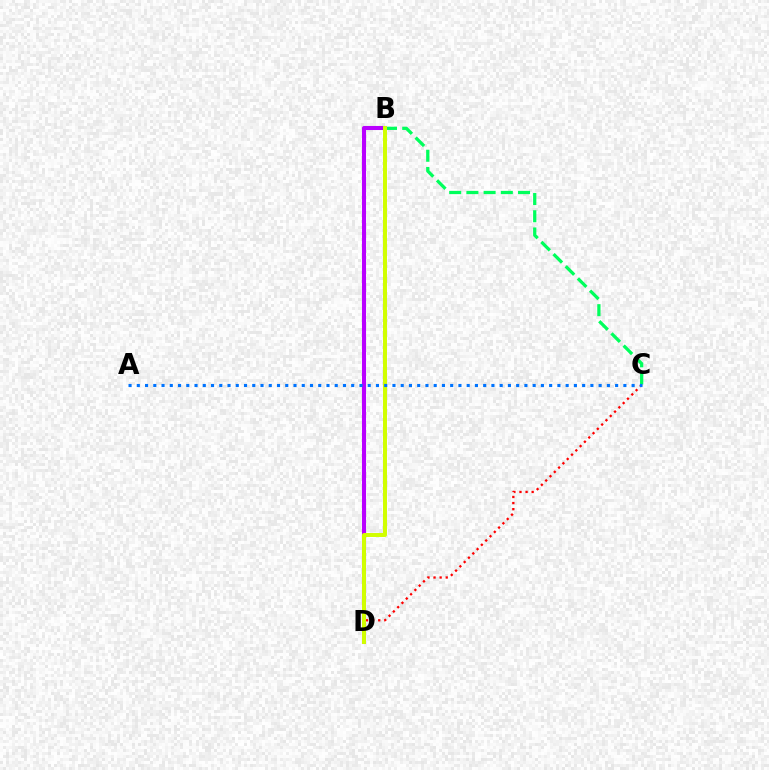{('B', 'C'): [{'color': '#00ff5c', 'line_style': 'dashed', 'thickness': 2.34}], ('B', 'D'): [{'color': '#b900ff', 'line_style': 'solid', 'thickness': 2.93}, {'color': '#d1ff00', 'line_style': 'solid', 'thickness': 2.86}], ('C', 'D'): [{'color': '#ff0000', 'line_style': 'dotted', 'thickness': 1.65}], ('A', 'C'): [{'color': '#0074ff', 'line_style': 'dotted', 'thickness': 2.24}]}